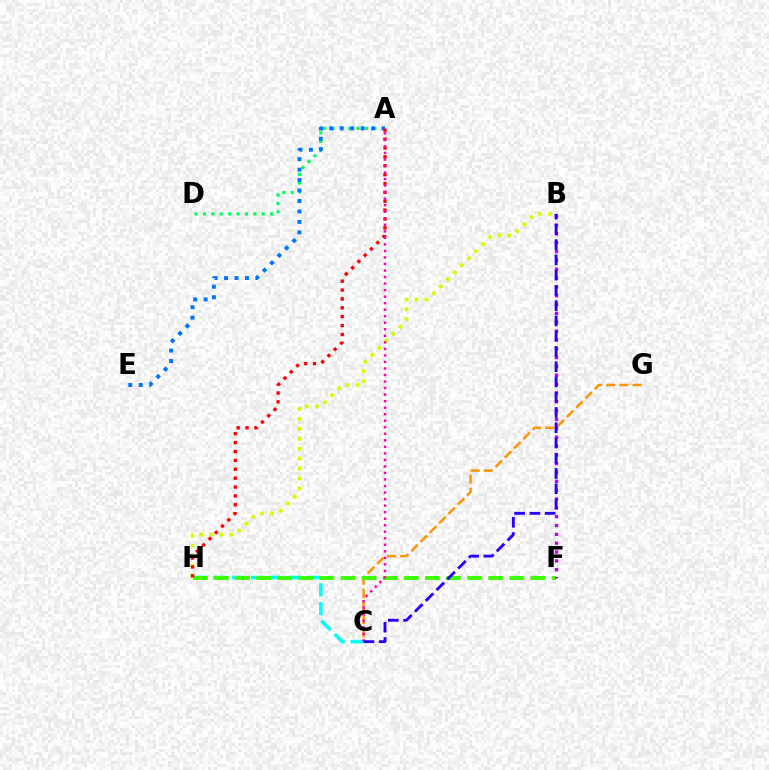{('A', 'D'): [{'color': '#00ff5c', 'line_style': 'dotted', 'thickness': 2.28}], ('A', 'E'): [{'color': '#0074ff', 'line_style': 'dotted', 'thickness': 2.84}], ('B', 'H'): [{'color': '#d1ff00', 'line_style': 'dotted', 'thickness': 2.7}], ('C', 'G'): [{'color': '#ff9400', 'line_style': 'dashed', 'thickness': 1.79}], ('C', 'H'): [{'color': '#00fff6', 'line_style': 'dashed', 'thickness': 2.56}], ('F', 'H'): [{'color': '#3dff00', 'line_style': 'dashed', 'thickness': 2.87}], ('A', 'H'): [{'color': '#ff0000', 'line_style': 'dotted', 'thickness': 2.41}], ('B', 'F'): [{'color': '#b900ff', 'line_style': 'dotted', 'thickness': 2.4}], ('A', 'C'): [{'color': '#ff00ac', 'line_style': 'dotted', 'thickness': 1.77}], ('B', 'C'): [{'color': '#2500ff', 'line_style': 'dashed', 'thickness': 2.07}]}